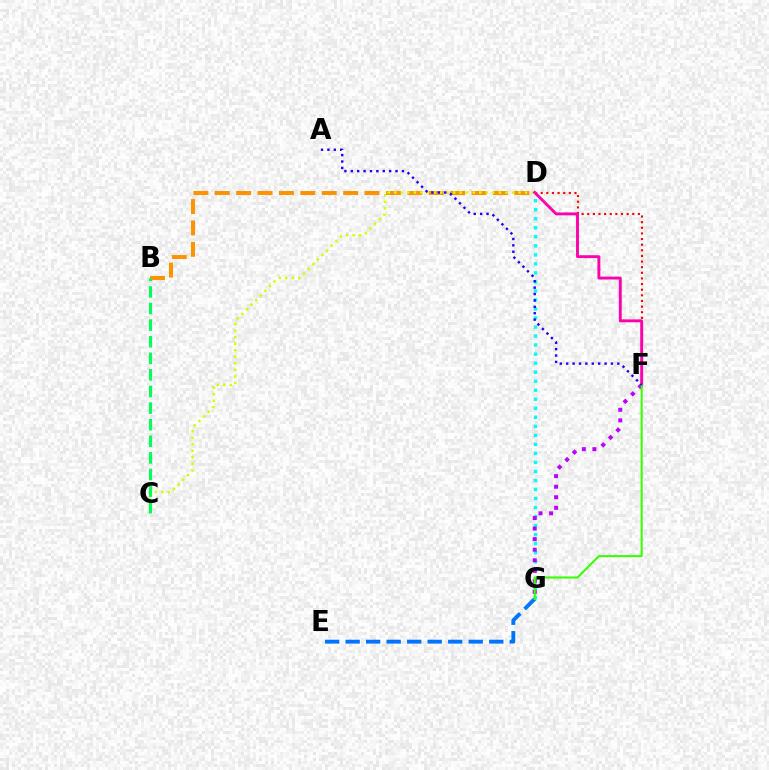{('B', 'D'): [{'color': '#ff9400', 'line_style': 'dashed', 'thickness': 2.91}], ('C', 'D'): [{'color': '#d1ff00', 'line_style': 'dotted', 'thickness': 1.78}], ('E', 'G'): [{'color': '#0074ff', 'line_style': 'dashed', 'thickness': 2.79}], ('D', 'G'): [{'color': '#00fff6', 'line_style': 'dotted', 'thickness': 2.45}], ('B', 'C'): [{'color': '#00ff5c', 'line_style': 'dashed', 'thickness': 2.25}], ('F', 'G'): [{'color': '#b900ff', 'line_style': 'dotted', 'thickness': 2.87}, {'color': '#3dff00', 'line_style': 'solid', 'thickness': 1.52}], ('D', 'F'): [{'color': '#ff0000', 'line_style': 'dotted', 'thickness': 1.53}, {'color': '#ff00ac', 'line_style': 'solid', 'thickness': 2.09}], ('A', 'F'): [{'color': '#2500ff', 'line_style': 'dotted', 'thickness': 1.74}]}